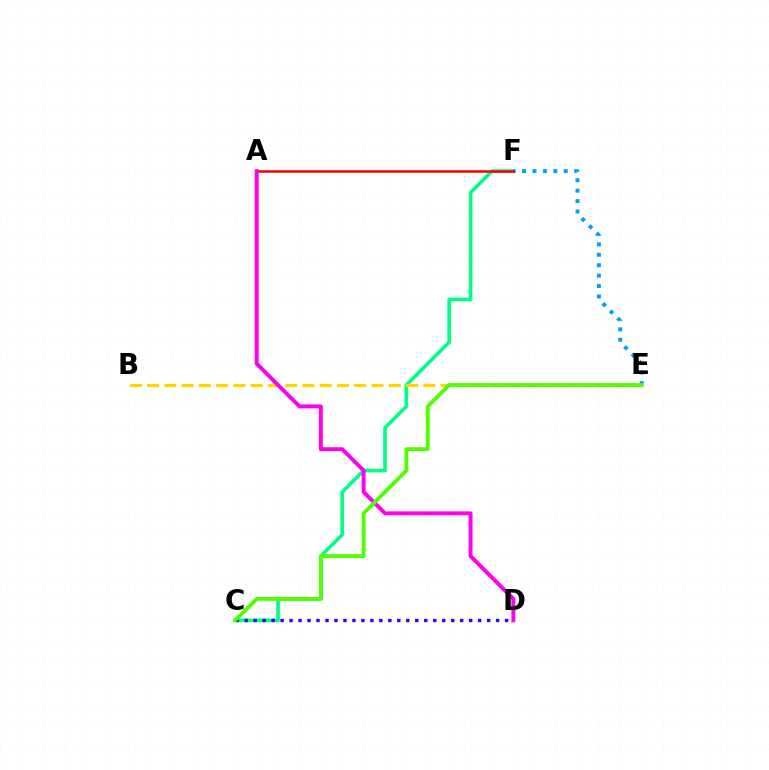{('C', 'F'): [{'color': '#00ff86', 'line_style': 'solid', 'thickness': 2.62}], ('E', 'F'): [{'color': '#009eff', 'line_style': 'dotted', 'thickness': 2.83}], ('B', 'E'): [{'color': '#ffd500', 'line_style': 'dashed', 'thickness': 2.35}], ('A', 'F'): [{'color': '#ff0000', 'line_style': 'solid', 'thickness': 1.86}], ('A', 'D'): [{'color': '#ff00ed', 'line_style': 'solid', 'thickness': 2.83}], ('C', 'D'): [{'color': '#3700ff', 'line_style': 'dotted', 'thickness': 2.44}], ('C', 'E'): [{'color': '#4fff00', 'line_style': 'solid', 'thickness': 2.76}]}